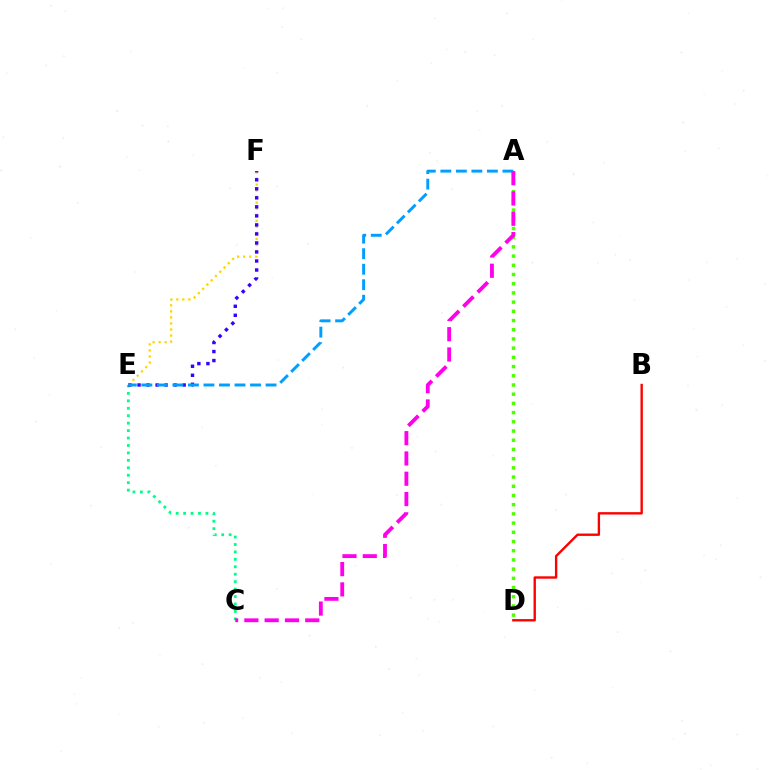{('E', 'F'): [{'color': '#ffd500', 'line_style': 'dotted', 'thickness': 1.64}, {'color': '#3700ff', 'line_style': 'dotted', 'thickness': 2.45}], ('B', 'D'): [{'color': '#ff0000', 'line_style': 'solid', 'thickness': 1.71}], ('C', 'E'): [{'color': '#00ff86', 'line_style': 'dotted', 'thickness': 2.02}], ('A', 'E'): [{'color': '#009eff', 'line_style': 'dashed', 'thickness': 2.11}], ('A', 'D'): [{'color': '#4fff00', 'line_style': 'dotted', 'thickness': 2.5}], ('A', 'C'): [{'color': '#ff00ed', 'line_style': 'dashed', 'thickness': 2.76}]}